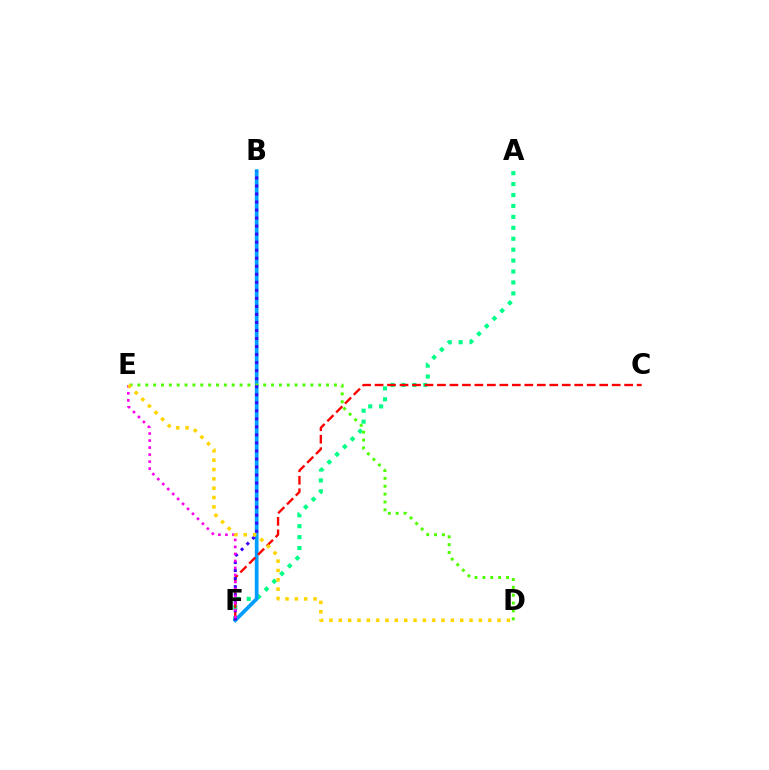{('A', 'F'): [{'color': '#00ff86', 'line_style': 'dotted', 'thickness': 2.97}], ('B', 'F'): [{'color': '#009eff', 'line_style': 'solid', 'thickness': 2.68}, {'color': '#3700ff', 'line_style': 'dotted', 'thickness': 2.18}], ('D', 'E'): [{'color': '#4fff00', 'line_style': 'dotted', 'thickness': 2.14}, {'color': '#ffd500', 'line_style': 'dotted', 'thickness': 2.54}], ('C', 'F'): [{'color': '#ff0000', 'line_style': 'dashed', 'thickness': 1.7}], ('E', 'F'): [{'color': '#ff00ed', 'line_style': 'dotted', 'thickness': 1.91}]}